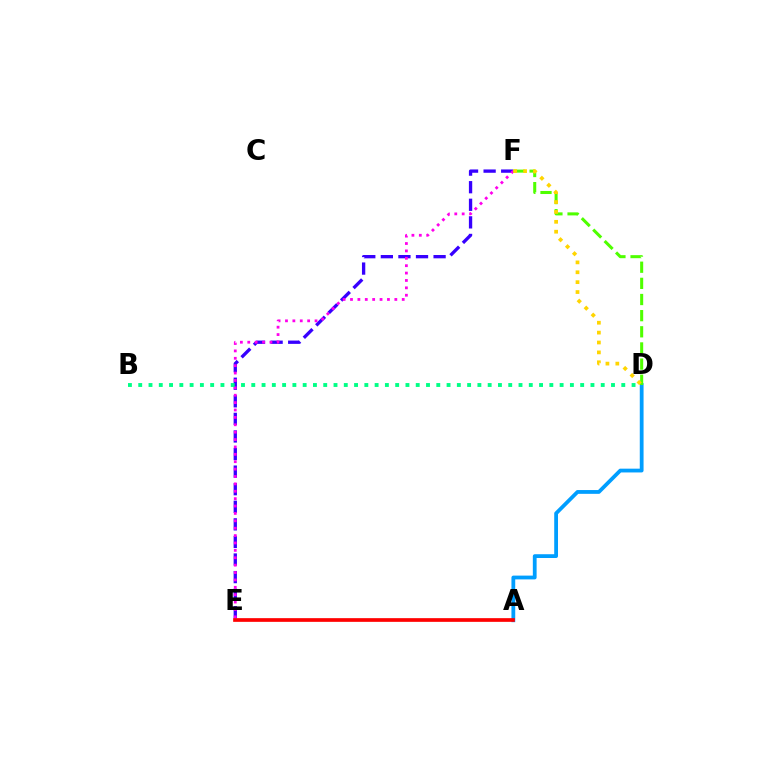{('A', 'D'): [{'color': '#009eff', 'line_style': 'solid', 'thickness': 2.73}], ('E', 'F'): [{'color': '#3700ff', 'line_style': 'dashed', 'thickness': 2.39}, {'color': '#ff00ed', 'line_style': 'dotted', 'thickness': 2.01}], ('A', 'E'): [{'color': '#ff0000', 'line_style': 'solid', 'thickness': 2.65}], ('B', 'D'): [{'color': '#00ff86', 'line_style': 'dotted', 'thickness': 2.79}], ('D', 'F'): [{'color': '#4fff00', 'line_style': 'dashed', 'thickness': 2.19}, {'color': '#ffd500', 'line_style': 'dotted', 'thickness': 2.69}]}